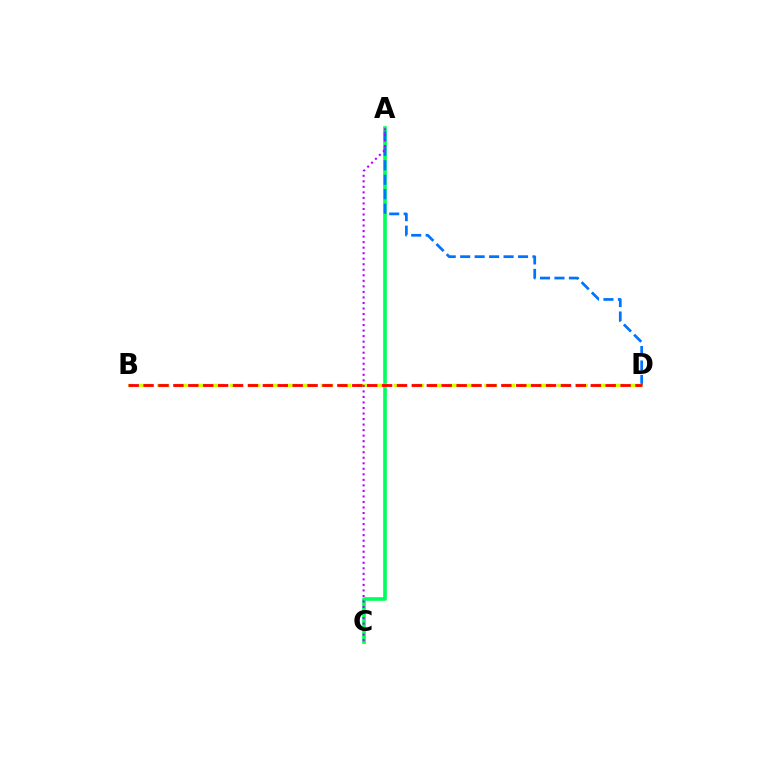{('A', 'C'): [{'color': '#00ff5c', 'line_style': 'solid', 'thickness': 2.62}, {'color': '#b900ff', 'line_style': 'dotted', 'thickness': 1.5}], ('A', 'D'): [{'color': '#0074ff', 'line_style': 'dashed', 'thickness': 1.96}], ('B', 'D'): [{'color': '#d1ff00', 'line_style': 'dashed', 'thickness': 2.47}, {'color': '#ff0000', 'line_style': 'dashed', 'thickness': 2.02}]}